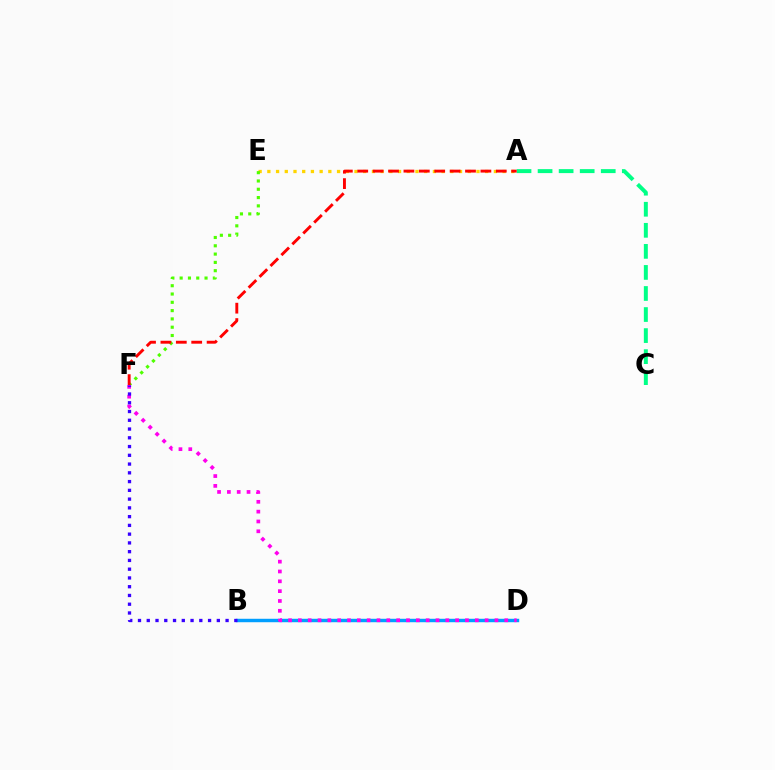{('A', 'C'): [{'color': '#00ff86', 'line_style': 'dashed', 'thickness': 2.86}], ('B', 'D'): [{'color': '#009eff', 'line_style': 'solid', 'thickness': 2.47}], ('A', 'E'): [{'color': '#ffd500', 'line_style': 'dotted', 'thickness': 2.37}], ('E', 'F'): [{'color': '#4fff00', 'line_style': 'dotted', 'thickness': 2.25}], ('D', 'F'): [{'color': '#ff00ed', 'line_style': 'dotted', 'thickness': 2.67}], ('B', 'F'): [{'color': '#3700ff', 'line_style': 'dotted', 'thickness': 2.38}], ('A', 'F'): [{'color': '#ff0000', 'line_style': 'dashed', 'thickness': 2.09}]}